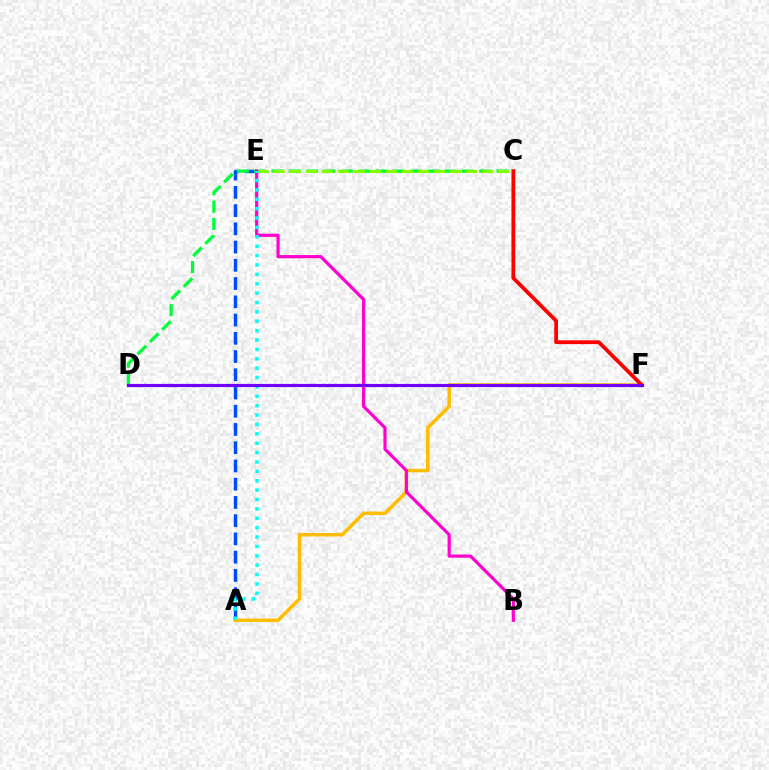{('A', 'F'): [{'color': '#ffbd00', 'line_style': 'solid', 'thickness': 2.53}], ('A', 'E'): [{'color': '#004bff', 'line_style': 'dashed', 'thickness': 2.48}, {'color': '#00fff6', 'line_style': 'dotted', 'thickness': 2.55}], ('C', 'D'): [{'color': '#00ff39', 'line_style': 'dashed', 'thickness': 2.35}], ('C', 'F'): [{'color': '#ff0000', 'line_style': 'solid', 'thickness': 2.72}], ('C', 'E'): [{'color': '#84ff00', 'line_style': 'dashed', 'thickness': 2.18}], ('B', 'E'): [{'color': '#ff00cf', 'line_style': 'solid', 'thickness': 2.29}], ('D', 'F'): [{'color': '#7200ff', 'line_style': 'solid', 'thickness': 2.28}]}